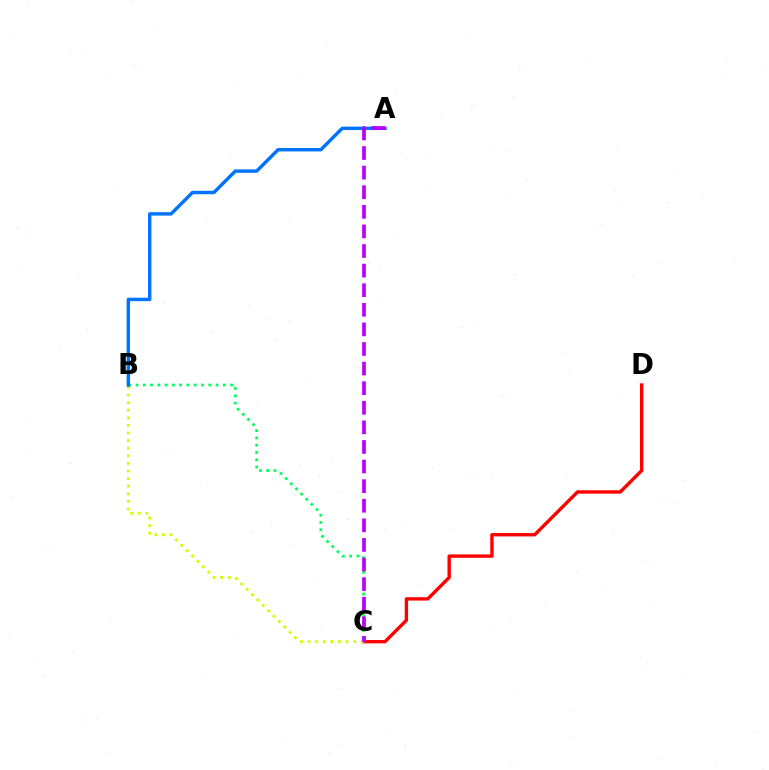{('C', 'D'): [{'color': '#ff0000', 'line_style': 'solid', 'thickness': 2.43}], ('B', 'C'): [{'color': '#d1ff00', 'line_style': 'dotted', 'thickness': 2.06}, {'color': '#00ff5c', 'line_style': 'dotted', 'thickness': 1.98}], ('A', 'B'): [{'color': '#0074ff', 'line_style': 'solid', 'thickness': 2.47}], ('A', 'C'): [{'color': '#b900ff', 'line_style': 'dashed', 'thickness': 2.66}]}